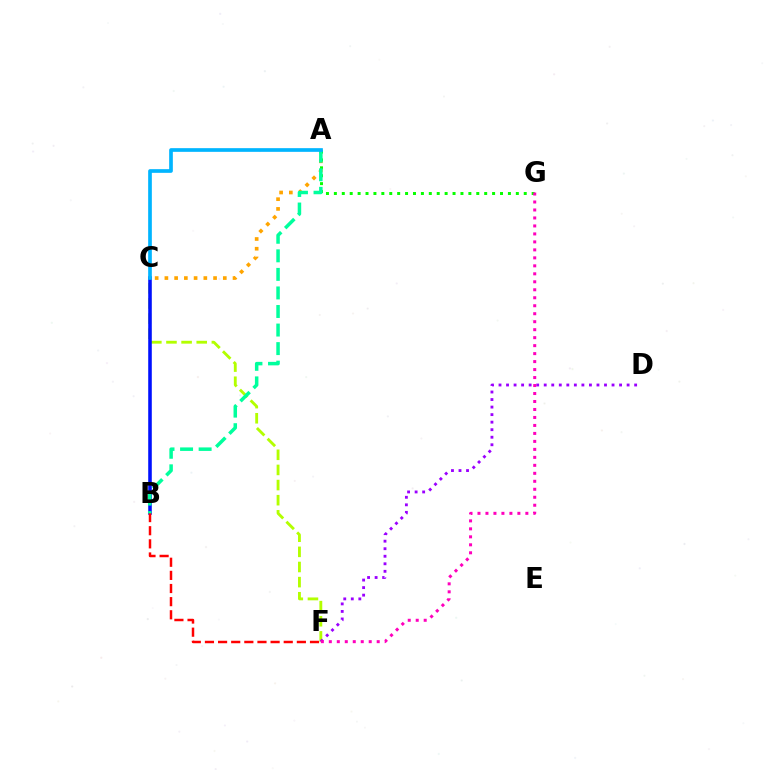{('A', 'C'): [{'color': '#ffa500', 'line_style': 'dotted', 'thickness': 2.64}, {'color': '#00b5ff', 'line_style': 'solid', 'thickness': 2.65}], ('A', 'G'): [{'color': '#08ff00', 'line_style': 'dotted', 'thickness': 2.15}], ('C', 'F'): [{'color': '#b3ff00', 'line_style': 'dashed', 'thickness': 2.06}], ('D', 'F'): [{'color': '#9b00ff', 'line_style': 'dotted', 'thickness': 2.05}], ('B', 'C'): [{'color': '#0010ff', 'line_style': 'solid', 'thickness': 2.57}], ('B', 'F'): [{'color': '#ff0000', 'line_style': 'dashed', 'thickness': 1.78}], ('A', 'B'): [{'color': '#00ff9d', 'line_style': 'dashed', 'thickness': 2.52}], ('F', 'G'): [{'color': '#ff00bd', 'line_style': 'dotted', 'thickness': 2.17}]}